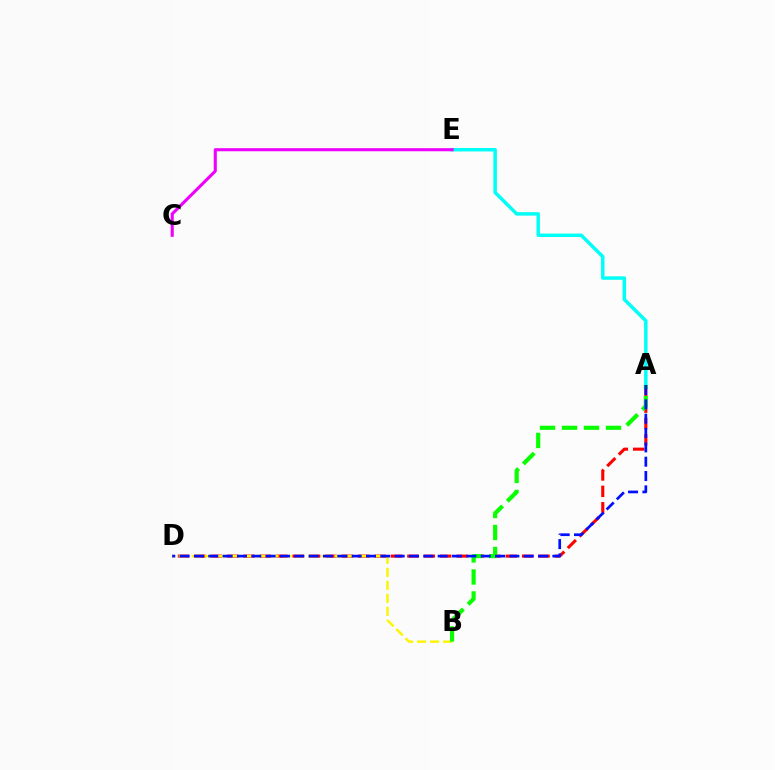{('A', 'D'): [{'color': '#ff0000', 'line_style': 'dashed', 'thickness': 2.23}, {'color': '#0010ff', 'line_style': 'dashed', 'thickness': 1.95}], ('B', 'D'): [{'color': '#fcf500', 'line_style': 'dashed', 'thickness': 1.76}], ('A', 'E'): [{'color': '#00fff6', 'line_style': 'solid', 'thickness': 2.5}], ('C', 'E'): [{'color': '#ee00ff', 'line_style': 'solid', 'thickness': 2.22}], ('A', 'B'): [{'color': '#08ff00', 'line_style': 'dashed', 'thickness': 2.99}]}